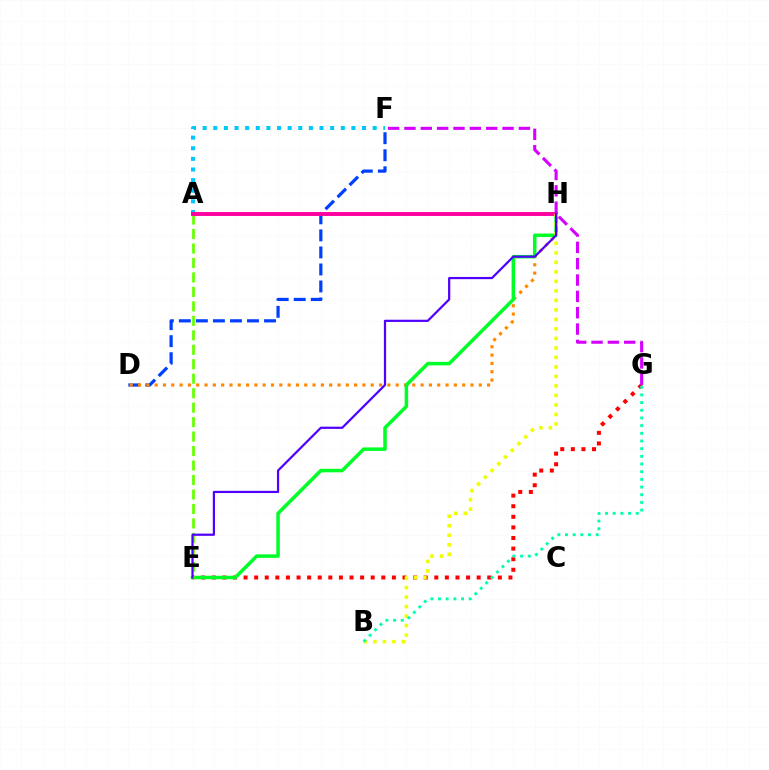{('E', 'G'): [{'color': '#ff0000', 'line_style': 'dotted', 'thickness': 2.88}], ('D', 'F'): [{'color': '#003fff', 'line_style': 'dashed', 'thickness': 2.31}], ('F', 'G'): [{'color': '#d600ff', 'line_style': 'dashed', 'thickness': 2.22}], ('D', 'H'): [{'color': '#ff8800', 'line_style': 'dotted', 'thickness': 2.26}], ('A', 'F'): [{'color': '#00c7ff', 'line_style': 'dotted', 'thickness': 2.89}], ('E', 'H'): [{'color': '#00ff27', 'line_style': 'solid', 'thickness': 2.52}, {'color': '#4f00ff', 'line_style': 'solid', 'thickness': 1.6}], ('A', 'E'): [{'color': '#66ff00', 'line_style': 'dashed', 'thickness': 1.97}], ('A', 'H'): [{'color': '#ff00a0', 'line_style': 'solid', 'thickness': 2.82}], ('B', 'H'): [{'color': '#eeff00', 'line_style': 'dotted', 'thickness': 2.58}], ('B', 'G'): [{'color': '#00ffaf', 'line_style': 'dotted', 'thickness': 2.09}]}